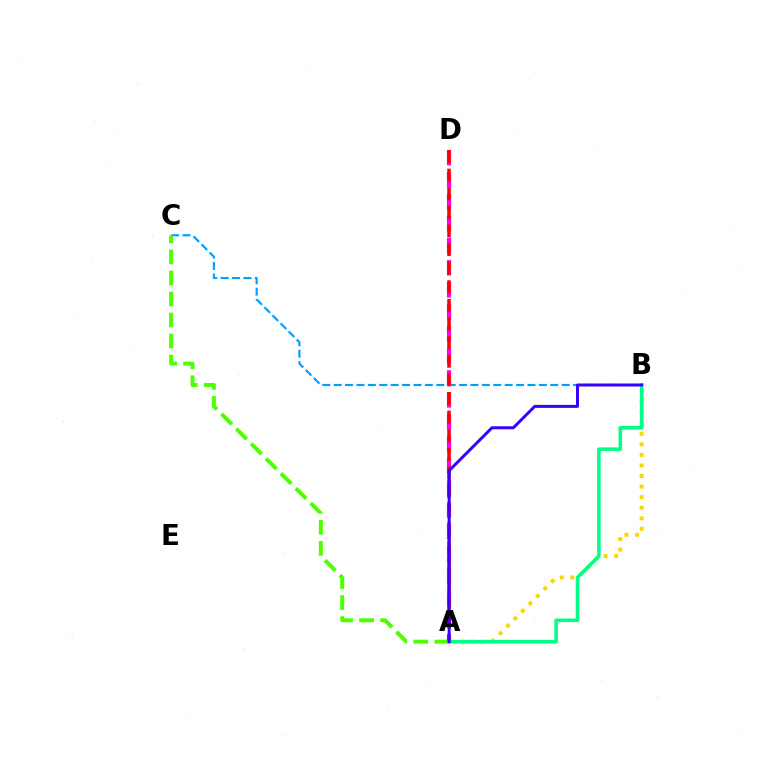{('A', 'B'): [{'color': '#ffd500', 'line_style': 'dotted', 'thickness': 2.87}, {'color': '#00ff86', 'line_style': 'solid', 'thickness': 2.55}, {'color': '#3700ff', 'line_style': 'solid', 'thickness': 2.15}], ('B', 'C'): [{'color': '#009eff', 'line_style': 'dashed', 'thickness': 1.55}], ('A', 'C'): [{'color': '#4fff00', 'line_style': 'dashed', 'thickness': 2.86}], ('A', 'D'): [{'color': '#ff00ed', 'line_style': 'dashed', 'thickness': 2.99}, {'color': '#ff0000', 'line_style': 'dashed', 'thickness': 2.53}]}